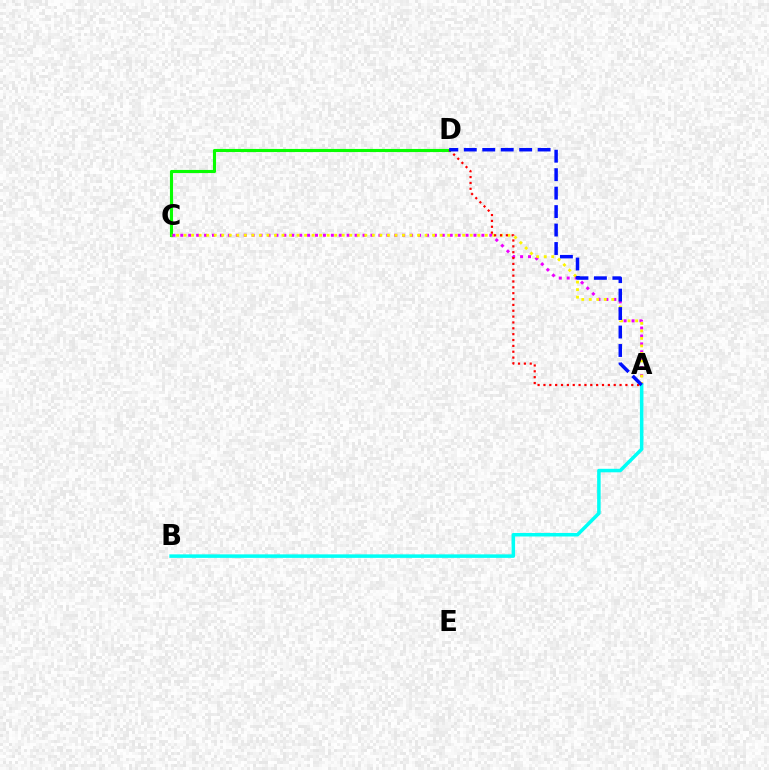{('C', 'D'): [{'color': '#08ff00', 'line_style': 'solid', 'thickness': 2.24}], ('A', 'C'): [{'color': '#ee00ff', 'line_style': 'dotted', 'thickness': 2.15}, {'color': '#fcf500', 'line_style': 'dotted', 'thickness': 2.05}], ('A', 'B'): [{'color': '#00fff6', 'line_style': 'solid', 'thickness': 2.53}], ('A', 'D'): [{'color': '#ff0000', 'line_style': 'dotted', 'thickness': 1.59}, {'color': '#0010ff', 'line_style': 'dashed', 'thickness': 2.51}]}